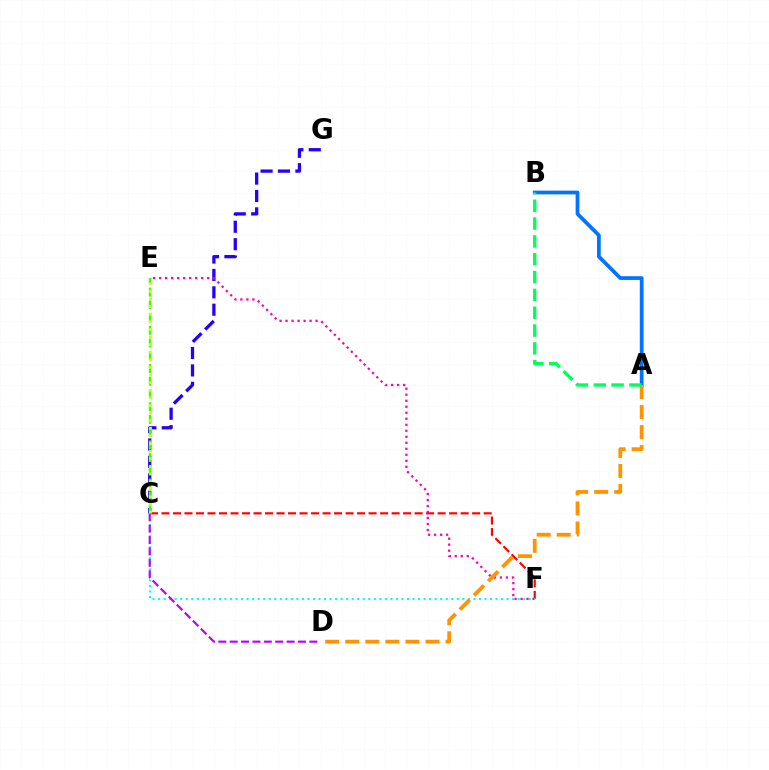{('C', 'G'): [{'color': '#2500ff', 'line_style': 'dashed', 'thickness': 2.36}], ('C', 'F'): [{'color': '#ff0000', 'line_style': 'dashed', 'thickness': 1.56}, {'color': '#00fff6', 'line_style': 'dotted', 'thickness': 1.5}], ('A', 'B'): [{'color': '#0074ff', 'line_style': 'solid', 'thickness': 2.69}, {'color': '#00ff5c', 'line_style': 'dashed', 'thickness': 2.42}], ('E', 'F'): [{'color': '#ff00ac', 'line_style': 'dotted', 'thickness': 1.63}], ('C', 'D'): [{'color': '#b900ff', 'line_style': 'dashed', 'thickness': 1.55}], ('A', 'D'): [{'color': '#ff9400', 'line_style': 'dashed', 'thickness': 2.73}], ('C', 'E'): [{'color': '#3dff00', 'line_style': 'dashed', 'thickness': 1.73}, {'color': '#d1ff00', 'line_style': 'dotted', 'thickness': 2.07}]}